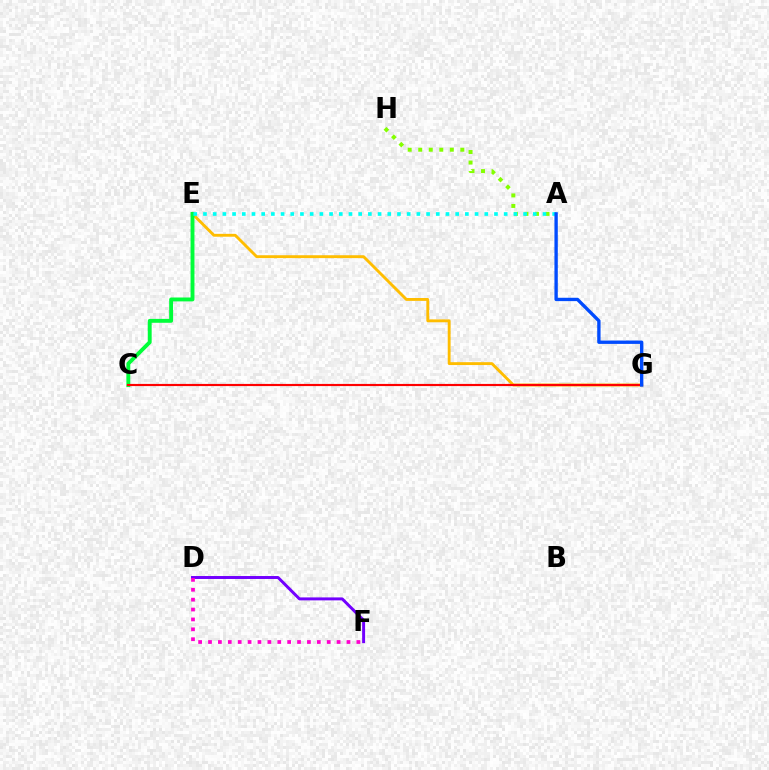{('E', 'G'): [{'color': '#ffbd00', 'line_style': 'solid', 'thickness': 2.07}], ('D', 'F'): [{'color': '#7200ff', 'line_style': 'solid', 'thickness': 2.13}, {'color': '#ff00cf', 'line_style': 'dotted', 'thickness': 2.69}], ('A', 'H'): [{'color': '#84ff00', 'line_style': 'dotted', 'thickness': 2.86}], ('C', 'E'): [{'color': '#00ff39', 'line_style': 'solid', 'thickness': 2.8}], ('C', 'G'): [{'color': '#ff0000', 'line_style': 'solid', 'thickness': 1.55}], ('A', 'E'): [{'color': '#00fff6', 'line_style': 'dotted', 'thickness': 2.64}], ('A', 'G'): [{'color': '#004bff', 'line_style': 'solid', 'thickness': 2.41}]}